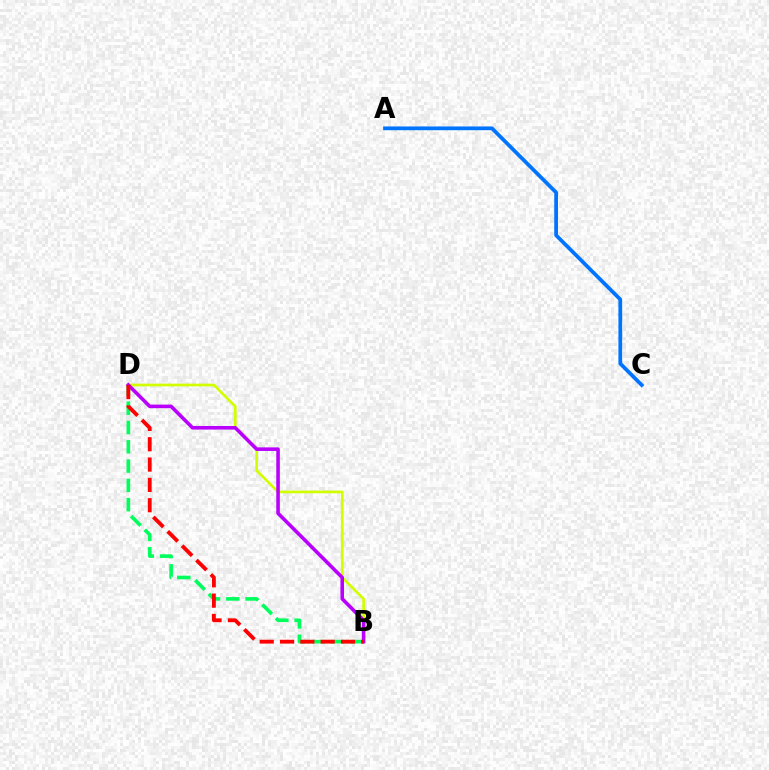{('B', 'D'): [{'color': '#00ff5c', 'line_style': 'dashed', 'thickness': 2.62}, {'color': '#d1ff00', 'line_style': 'solid', 'thickness': 1.93}, {'color': '#b900ff', 'line_style': 'solid', 'thickness': 2.58}, {'color': '#ff0000', 'line_style': 'dashed', 'thickness': 2.76}], ('A', 'C'): [{'color': '#0074ff', 'line_style': 'solid', 'thickness': 2.7}]}